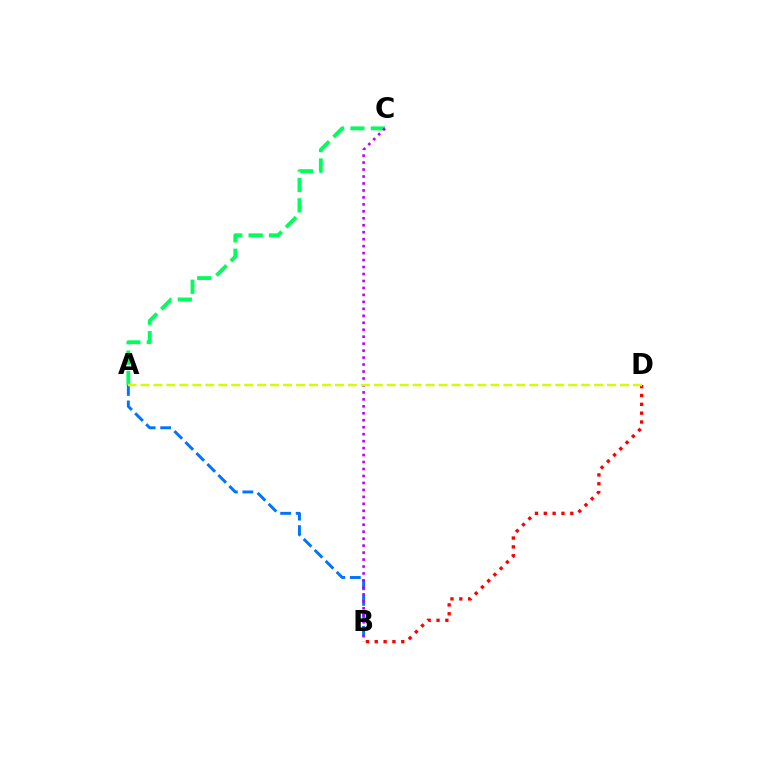{('A', 'C'): [{'color': '#00ff5c', 'line_style': 'dashed', 'thickness': 2.77}], ('A', 'B'): [{'color': '#0074ff', 'line_style': 'dashed', 'thickness': 2.11}], ('B', 'C'): [{'color': '#b900ff', 'line_style': 'dotted', 'thickness': 1.89}], ('B', 'D'): [{'color': '#ff0000', 'line_style': 'dotted', 'thickness': 2.4}], ('A', 'D'): [{'color': '#d1ff00', 'line_style': 'dashed', 'thickness': 1.76}]}